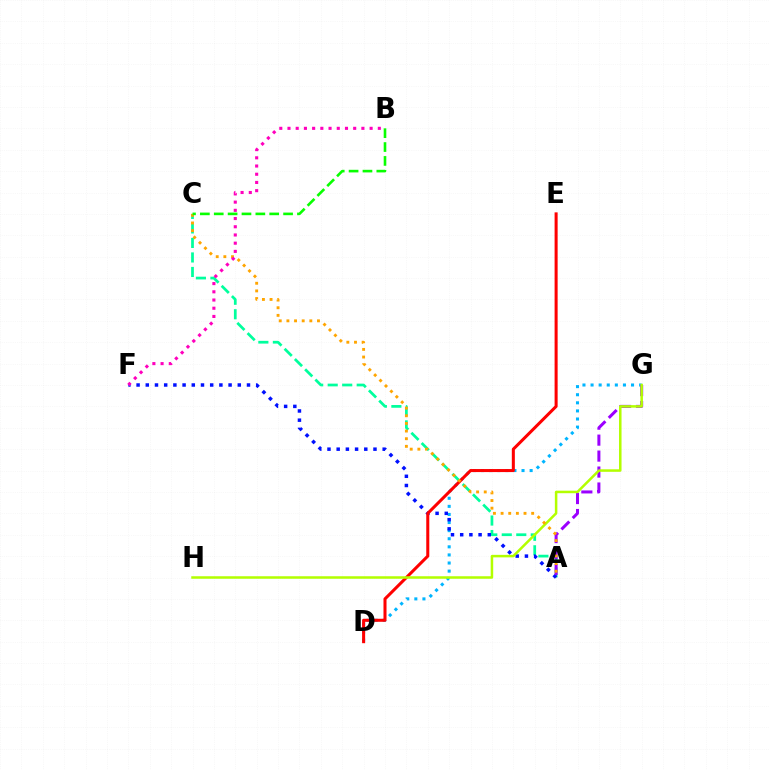{('D', 'G'): [{'color': '#00b5ff', 'line_style': 'dotted', 'thickness': 2.2}], ('A', 'C'): [{'color': '#00ff9d', 'line_style': 'dashed', 'thickness': 1.97}, {'color': '#ffa500', 'line_style': 'dotted', 'thickness': 2.08}], ('A', 'F'): [{'color': '#0010ff', 'line_style': 'dotted', 'thickness': 2.5}], ('D', 'E'): [{'color': '#ff0000', 'line_style': 'solid', 'thickness': 2.19}], ('A', 'G'): [{'color': '#9b00ff', 'line_style': 'dashed', 'thickness': 2.17}], ('G', 'H'): [{'color': '#b3ff00', 'line_style': 'solid', 'thickness': 1.81}], ('B', 'C'): [{'color': '#08ff00', 'line_style': 'dashed', 'thickness': 1.88}], ('B', 'F'): [{'color': '#ff00bd', 'line_style': 'dotted', 'thickness': 2.23}]}